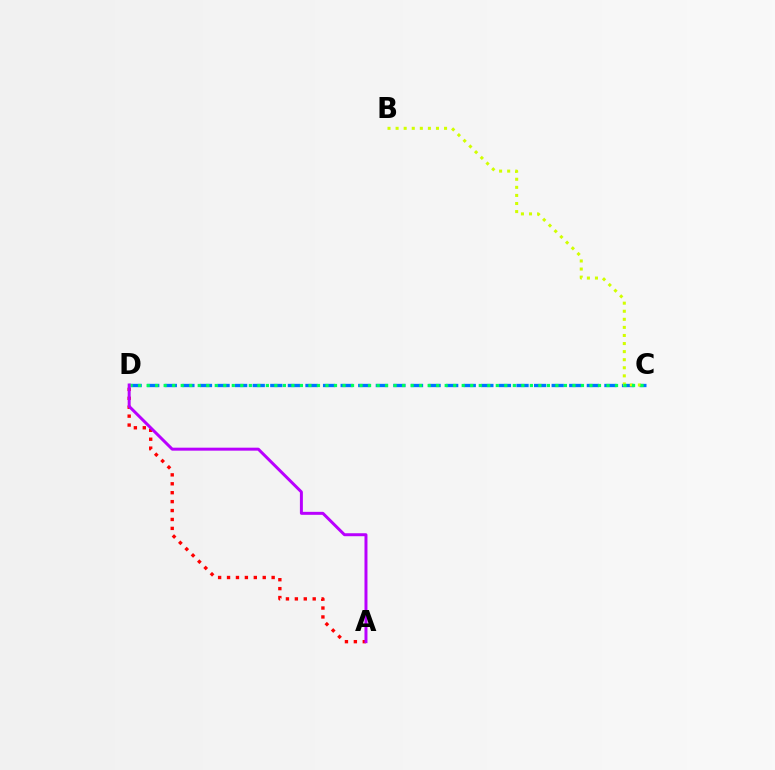{('C', 'D'): [{'color': '#0074ff', 'line_style': 'dashed', 'thickness': 2.39}, {'color': '#00ff5c', 'line_style': 'dotted', 'thickness': 2.31}], ('A', 'D'): [{'color': '#ff0000', 'line_style': 'dotted', 'thickness': 2.42}, {'color': '#b900ff', 'line_style': 'solid', 'thickness': 2.14}], ('B', 'C'): [{'color': '#d1ff00', 'line_style': 'dotted', 'thickness': 2.19}]}